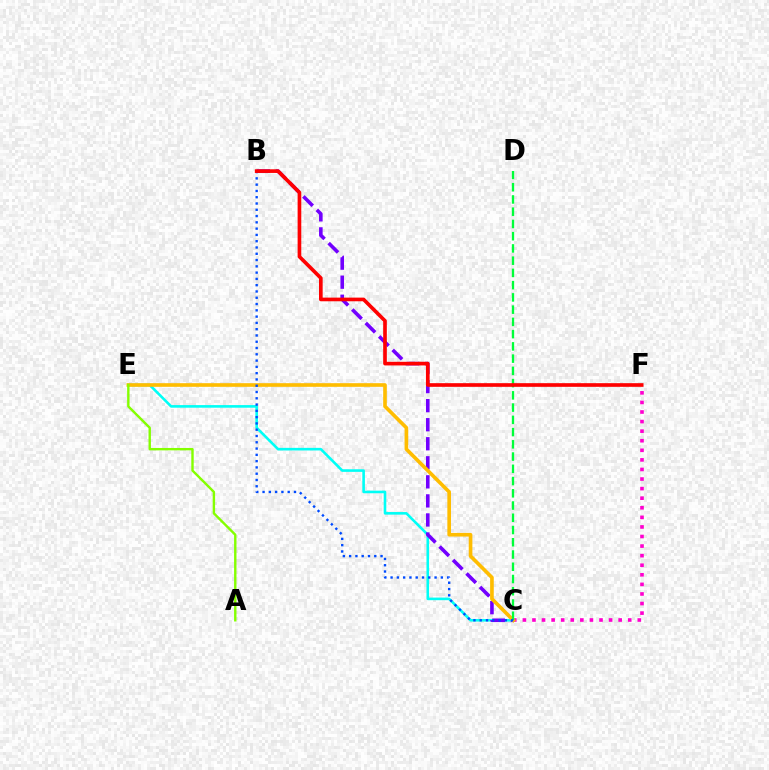{('C', 'E'): [{'color': '#00fff6', 'line_style': 'solid', 'thickness': 1.88}, {'color': '#ffbd00', 'line_style': 'solid', 'thickness': 2.62}], ('B', 'C'): [{'color': '#7200ff', 'line_style': 'dashed', 'thickness': 2.59}, {'color': '#004bff', 'line_style': 'dotted', 'thickness': 1.71}], ('C', 'F'): [{'color': '#ff00cf', 'line_style': 'dotted', 'thickness': 2.6}], ('C', 'D'): [{'color': '#00ff39', 'line_style': 'dashed', 'thickness': 1.66}], ('A', 'E'): [{'color': '#84ff00', 'line_style': 'solid', 'thickness': 1.73}], ('B', 'F'): [{'color': '#ff0000', 'line_style': 'solid', 'thickness': 2.63}]}